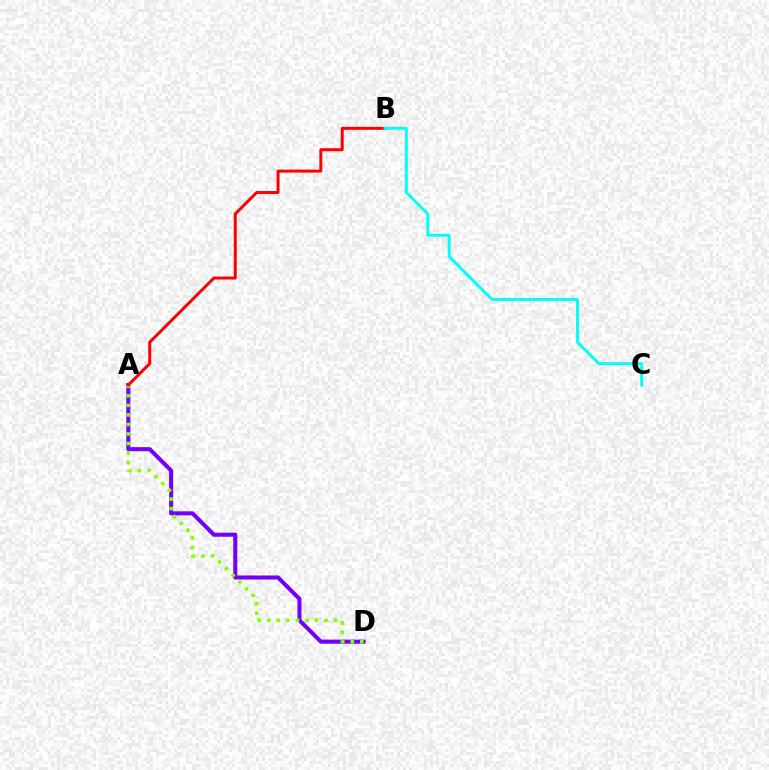{('A', 'D'): [{'color': '#7200ff', 'line_style': 'solid', 'thickness': 2.93}, {'color': '#84ff00', 'line_style': 'dotted', 'thickness': 2.59}], ('A', 'B'): [{'color': '#ff0000', 'line_style': 'solid', 'thickness': 2.14}], ('B', 'C'): [{'color': '#00fff6', 'line_style': 'solid', 'thickness': 2.1}]}